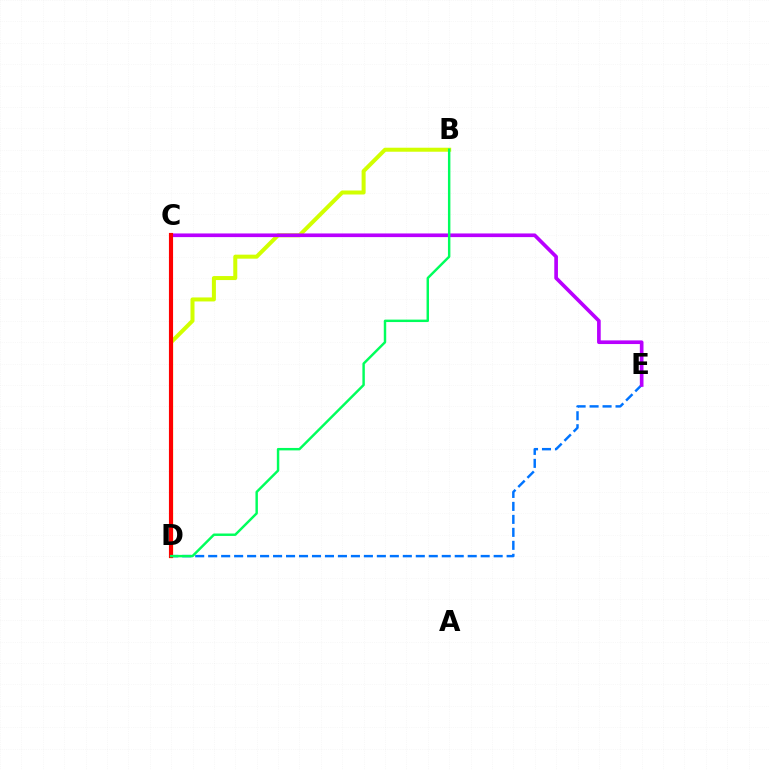{('D', 'E'): [{'color': '#0074ff', 'line_style': 'dashed', 'thickness': 1.76}], ('B', 'D'): [{'color': '#d1ff00', 'line_style': 'solid', 'thickness': 2.89}, {'color': '#00ff5c', 'line_style': 'solid', 'thickness': 1.76}], ('C', 'E'): [{'color': '#b900ff', 'line_style': 'solid', 'thickness': 2.63}], ('C', 'D'): [{'color': '#ff0000', 'line_style': 'solid', 'thickness': 2.97}]}